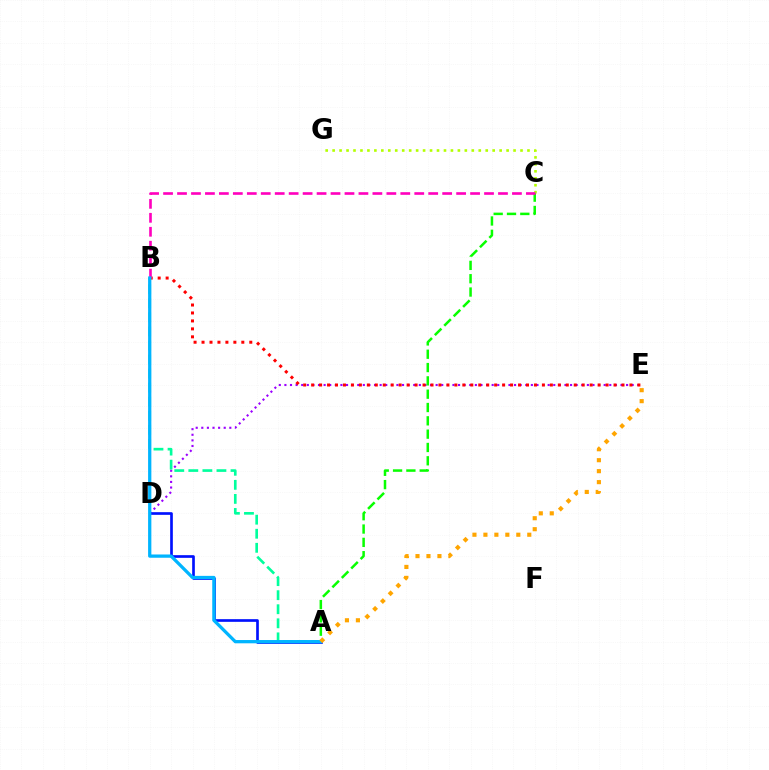{('D', 'E'): [{'color': '#9b00ff', 'line_style': 'dotted', 'thickness': 1.52}], ('B', 'E'): [{'color': '#ff0000', 'line_style': 'dotted', 'thickness': 2.16}], ('A', 'D'): [{'color': '#0010ff', 'line_style': 'solid', 'thickness': 1.92}], ('A', 'C'): [{'color': '#08ff00', 'line_style': 'dashed', 'thickness': 1.81}], ('A', 'B'): [{'color': '#00ff9d', 'line_style': 'dashed', 'thickness': 1.91}, {'color': '#00b5ff', 'line_style': 'solid', 'thickness': 2.35}], ('C', 'G'): [{'color': '#b3ff00', 'line_style': 'dotted', 'thickness': 1.89}], ('B', 'C'): [{'color': '#ff00bd', 'line_style': 'dashed', 'thickness': 1.9}], ('A', 'E'): [{'color': '#ffa500', 'line_style': 'dotted', 'thickness': 2.98}]}